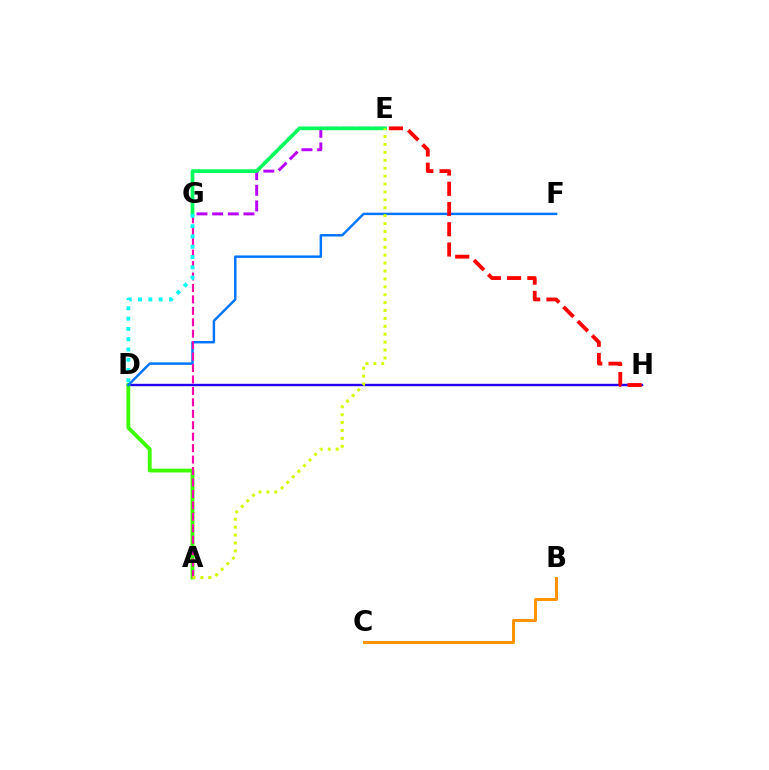{('E', 'G'): [{'color': '#b900ff', 'line_style': 'dashed', 'thickness': 2.13}, {'color': '#00ff5c', 'line_style': 'solid', 'thickness': 2.67}], ('B', 'C'): [{'color': '#ff9400', 'line_style': 'solid', 'thickness': 2.15}], ('D', 'H'): [{'color': '#2500ff', 'line_style': 'solid', 'thickness': 1.72}], ('A', 'D'): [{'color': '#3dff00', 'line_style': 'solid', 'thickness': 2.76}], ('D', 'F'): [{'color': '#0074ff', 'line_style': 'solid', 'thickness': 1.77}], ('A', 'G'): [{'color': '#ff00ac', 'line_style': 'dashed', 'thickness': 1.55}], ('A', 'E'): [{'color': '#d1ff00', 'line_style': 'dotted', 'thickness': 2.15}], ('D', 'G'): [{'color': '#00fff6', 'line_style': 'dotted', 'thickness': 2.8}], ('E', 'H'): [{'color': '#ff0000', 'line_style': 'dashed', 'thickness': 2.75}]}